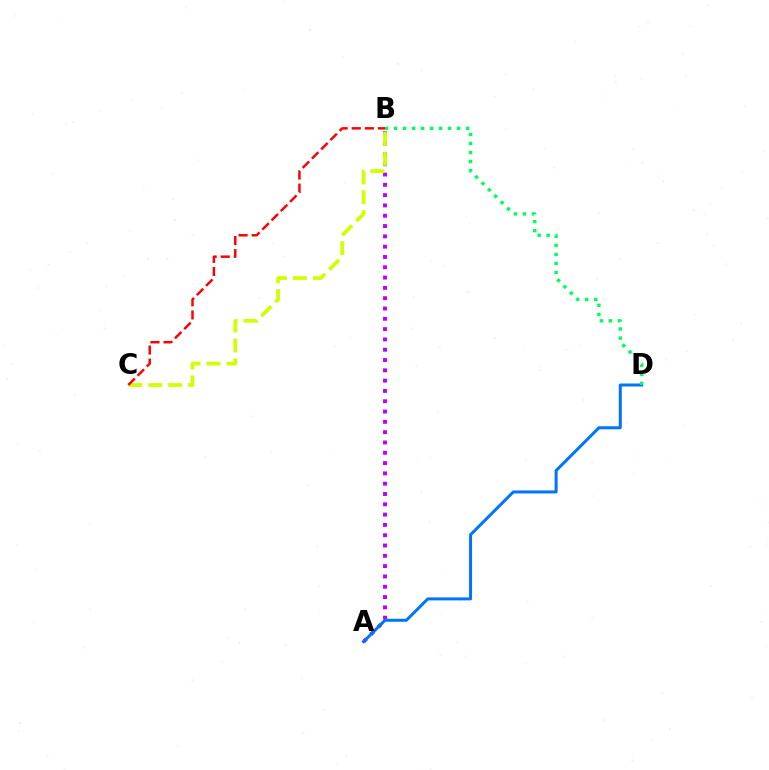{('A', 'B'): [{'color': '#b900ff', 'line_style': 'dotted', 'thickness': 2.8}], ('B', 'C'): [{'color': '#d1ff00', 'line_style': 'dashed', 'thickness': 2.71}, {'color': '#ff0000', 'line_style': 'dashed', 'thickness': 1.78}], ('A', 'D'): [{'color': '#0074ff', 'line_style': 'solid', 'thickness': 2.16}], ('B', 'D'): [{'color': '#00ff5c', 'line_style': 'dotted', 'thickness': 2.45}]}